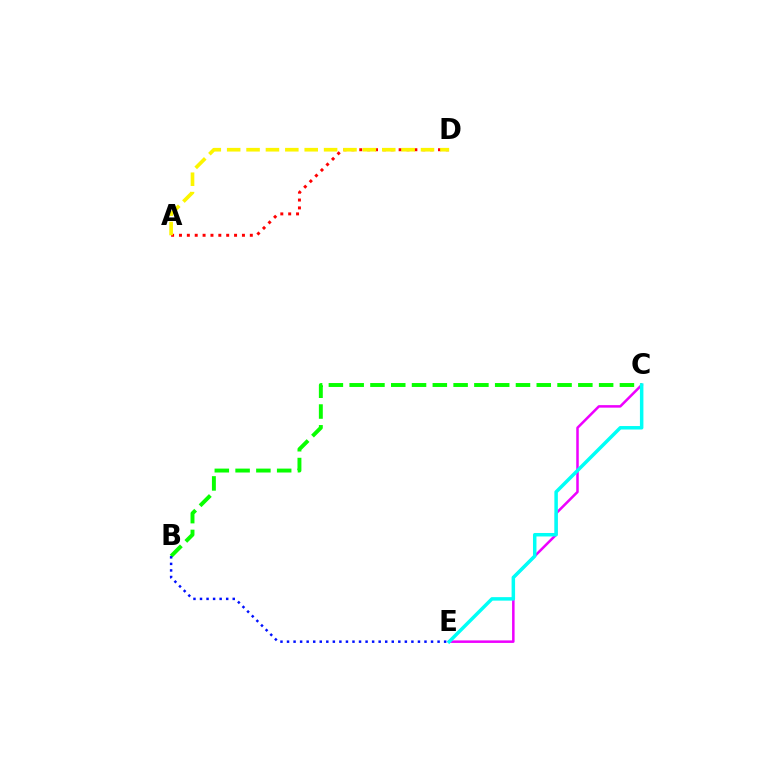{('B', 'C'): [{'color': '#08ff00', 'line_style': 'dashed', 'thickness': 2.82}], ('C', 'E'): [{'color': '#ee00ff', 'line_style': 'solid', 'thickness': 1.81}, {'color': '#00fff6', 'line_style': 'solid', 'thickness': 2.51}], ('A', 'D'): [{'color': '#ff0000', 'line_style': 'dotted', 'thickness': 2.14}, {'color': '#fcf500', 'line_style': 'dashed', 'thickness': 2.63}], ('B', 'E'): [{'color': '#0010ff', 'line_style': 'dotted', 'thickness': 1.78}]}